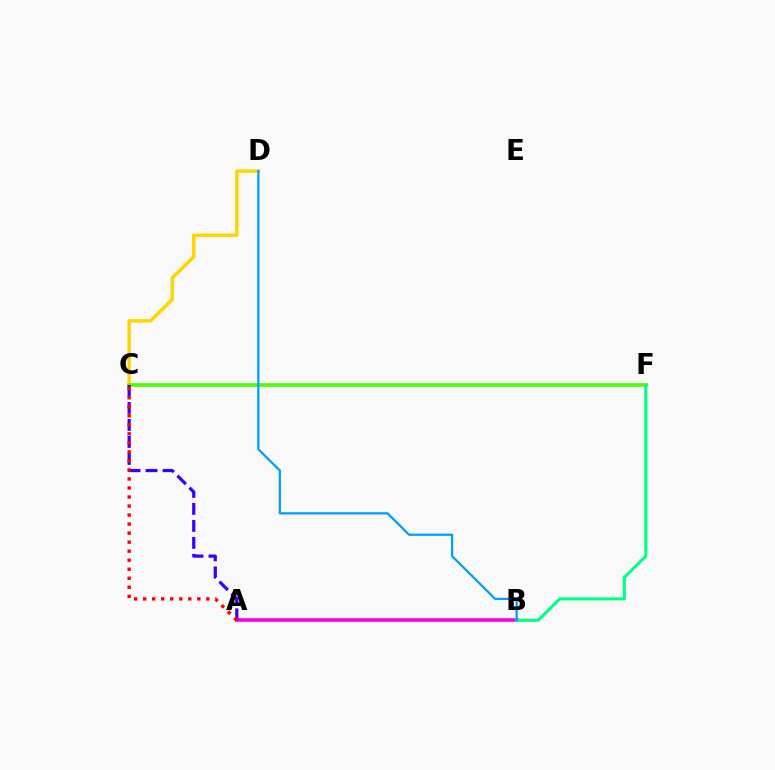{('A', 'B'): [{'color': '#ff00ed', 'line_style': 'solid', 'thickness': 2.61}], ('C', 'D'): [{'color': '#ffd500', 'line_style': 'solid', 'thickness': 2.49}], ('C', 'F'): [{'color': '#4fff00', 'line_style': 'solid', 'thickness': 2.64}], ('B', 'F'): [{'color': '#00ff86', 'line_style': 'solid', 'thickness': 2.22}], ('A', 'C'): [{'color': '#3700ff', 'line_style': 'dashed', 'thickness': 2.31}, {'color': '#ff0000', 'line_style': 'dotted', 'thickness': 2.45}], ('B', 'D'): [{'color': '#009eff', 'line_style': 'solid', 'thickness': 1.62}]}